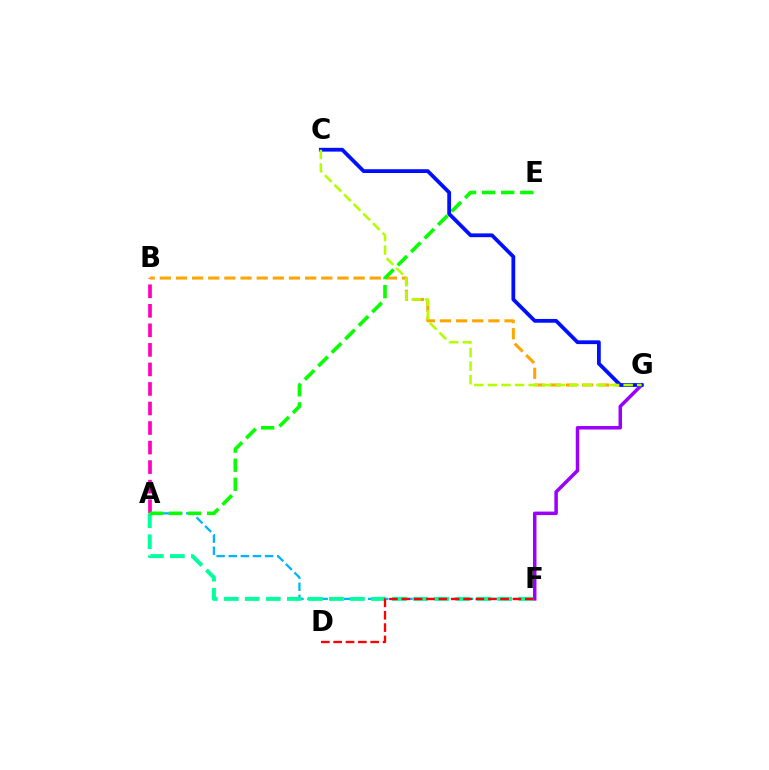{('F', 'G'): [{'color': '#9b00ff', 'line_style': 'solid', 'thickness': 2.52}], ('A', 'B'): [{'color': '#ff00bd', 'line_style': 'dashed', 'thickness': 2.65}], ('A', 'F'): [{'color': '#00b5ff', 'line_style': 'dashed', 'thickness': 1.65}, {'color': '#00ff9d', 'line_style': 'dashed', 'thickness': 2.86}], ('B', 'G'): [{'color': '#ffa500', 'line_style': 'dashed', 'thickness': 2.19}], ('A', 'E'): [{'color': '#08ff00', 'line_style': 'dashed', 'thickness': 2.59}], ('C', 'G'): [{'color': '#0010ff', 'line_style': 'solid', 'thickness': 2.72}, {'color': '#b3ff00', 'line_style': 'dashed', 'thickness': 1.84}], ('D', 'F'): [{'color': '#ff0000', 'line_style': 'dashed', 'thickness': 1.68}]}